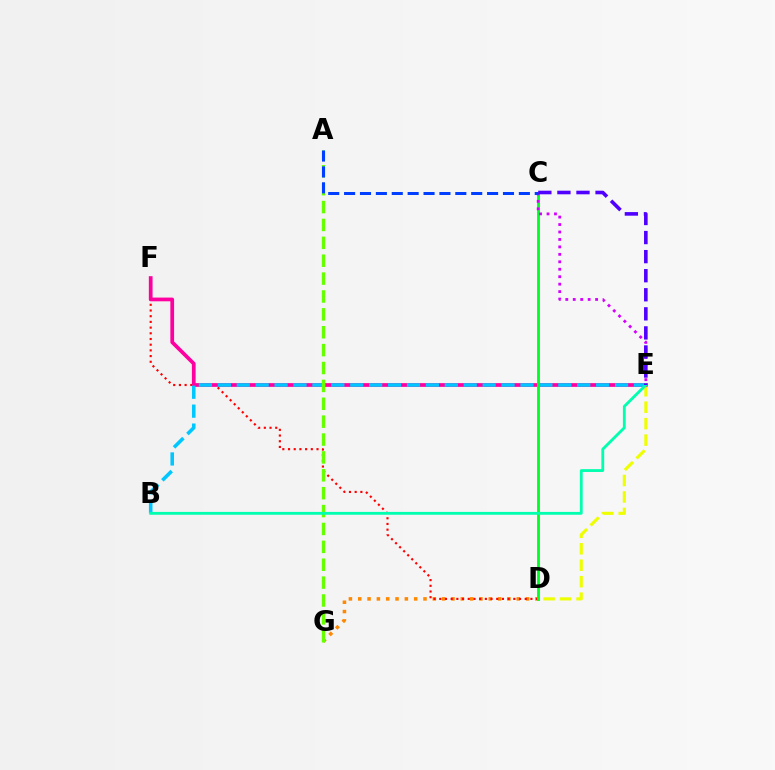{('D', 'E'): [{'color': '#eeff00', 'line_style': 'dashed', 'thickness': 2.24}], ('D', 'G'): [{'color': '#ff8800', 'line_style': 'dotted', 'thickness': 2.53}], ('D', 'F'): [{'color': '#ff0000', 'line_style': 'dotted', 'thickness': 1.55}], ('E', 'F'): [{'color': '#ff00a0', 'line_style': 'solid', 'thickness': 2.69}], ('B', 'E'): [{'color': '#00c7ff', 'line_style': 'dashed', 'thickness': 2.57}, {'color': '#00ffaf', 'line_style': 'solid', 'thickness': 2.04}], ('A', 'G'): [{'color': '#66ff00', 'line_style': 'dashed', 'thickness': 2.43}], ('C', 'D'): [{'color': '#00ff27', 'line_style': 'solid', 'thickness': 2.05}], ('C', 'E'): [{'color': '#d600ff', 'line_style': 'dotted', 'thickness': 2.02}, {'color': '#4f00ff', 'line_style': 'dashed', 'thickness': 2.59}], ('A', 'C'): [{'color': '#003fff', 'line_style': 'dashed', 'thickness': 2.16}]}